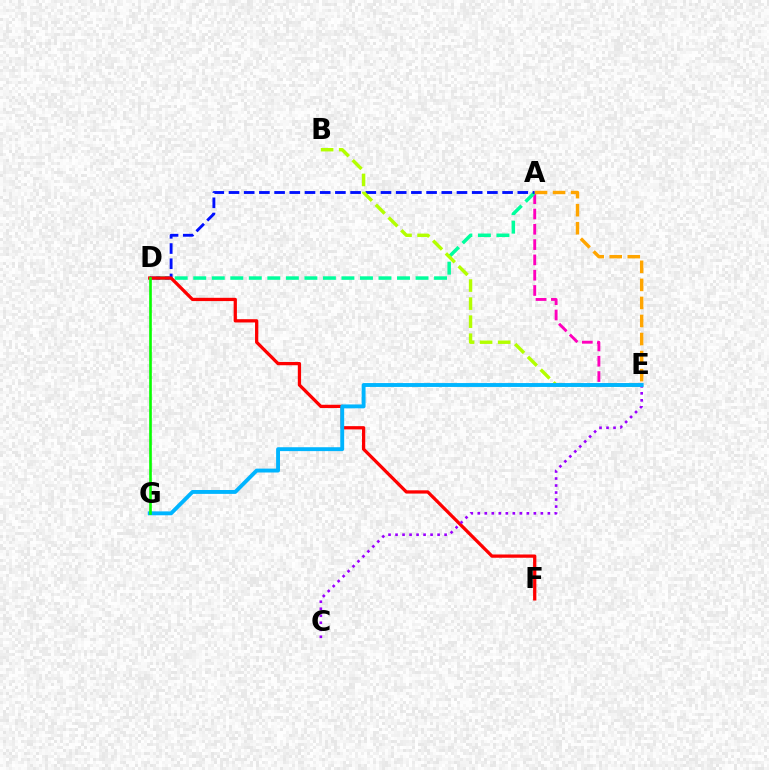{('A', 'E'): [{'color': '#ff00bd', 'line_style': 'dashed', 'thickness': 2.08}, {'color': '#ffa500', 'line_style': 'dashed', 'thickness': 2.45}], ('A', 'D'): [{'color': '#00ff9d', 'line_style': 'dashed', 'thickness': 2.52}, {'color': '#0010ff', 'line_style': 'dashed', 'thickness': 2.06}], ('B', 'E'): [{'color': '#b3ff00', 'line_style': 'dashed', 'thickness': 2.45}], ('D', 'F'): [{'color': '#ff0000', 'line_style': 'solid', 'thickness': 2.35}], ('C', 'E'): [{'color': '#9b00ff', 'line_style': 'dotted', 'thickness': 1.9}], ('E', 'G'): [{'color': '#00b5ff', 'line_style': 'solid', 'thickness': 2.79}], ('D', 'G'): [{'color': '#08ff00', 'line_style': 'solid', 'thickness': 1.9}]}